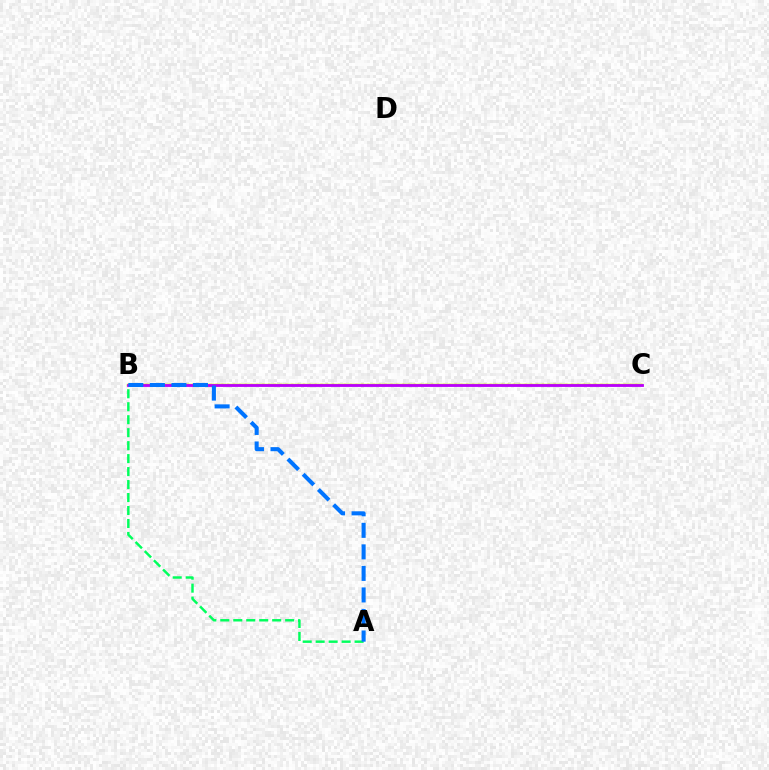{('B', 'C'): [{'color': '#ff0000', 'line_style': 'dotted', 'thickness': 1.58}, {'color': '#d1ff00', 'line_style': 'solid', 'thickness': 1.79}, {'color': '#b900ff', 'line_style': 'solid', 'thickness': 2.03}], ('A', 'B'): [{'color': '#00ff5c', 'line_style': 'dashed', 'thickness': 1.76}, {'color': '#0074ff', 'line_style': 'dashed', 'thickness': 2.93}]}